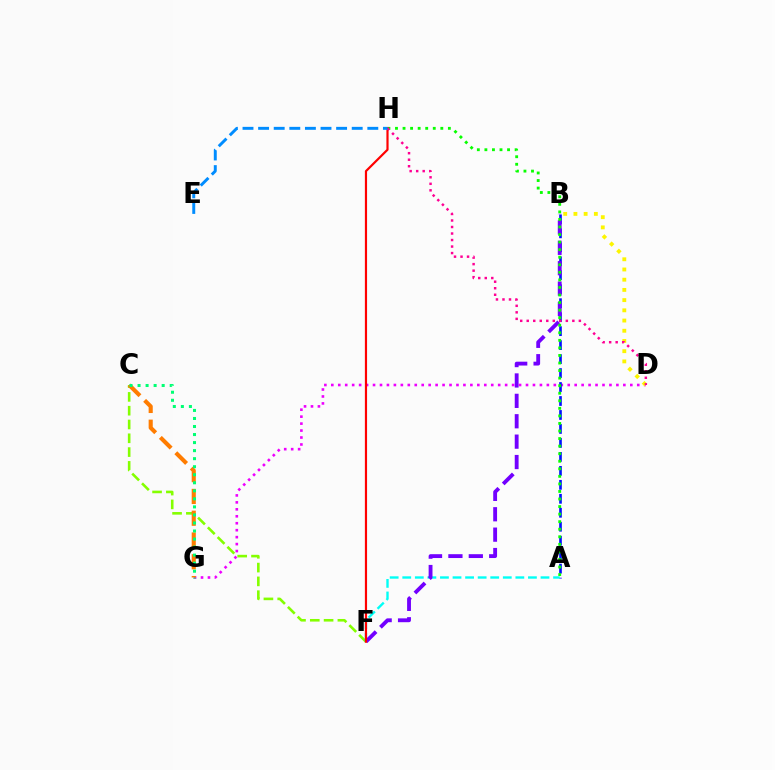{('D', 'G'): [{'color': '#ee00ff', 'line_style': 'dotted', 'thickness': 1.89}], ('A', 'B'): [{'color': '#0010ff', 'line_style': 'dashed', 'thickness': 1.9}], ('C', 'F'): [{'color': '#84ff00', 'line_style': 'dashed', 'thickness': 1.87}], ('C', 'G'): [{'color': '#ff7c00', 'line_style': 'dashed', 'thickness': 2.96}, {'color': '#00ff74', 'line_style': 'dotted', 'thickness': 2.18}], ('A', 'F'): [{'color': '#00fff6', 'line_style': 'dashed', 'thickness': 1.71}], ('B', 'F'): [{'color': '#7200ff', 'line_style': 'dashed', 'thickness': 2.77}], ('A', 'H'): [{'color': '#08ff00', 'line_style': 'dotted', 'thickness': 2.05}], ('F', 'H'): [{'color': '#ff0000', 'line_style': 'solid', 'thickness': 1.58}], ('B', 'D'): [{'color': '#fcf500', 'line_style': 'dotted', 'thickness': 2.77}], ('D', 'H'): [{'color': '#ff0094', 'line_style': 'dotted', 'thickness': 1.77}], ('E', 'H'): [{'color': '#008cff', 'line_style': 'dashed', 'thickness': 2.12}]}